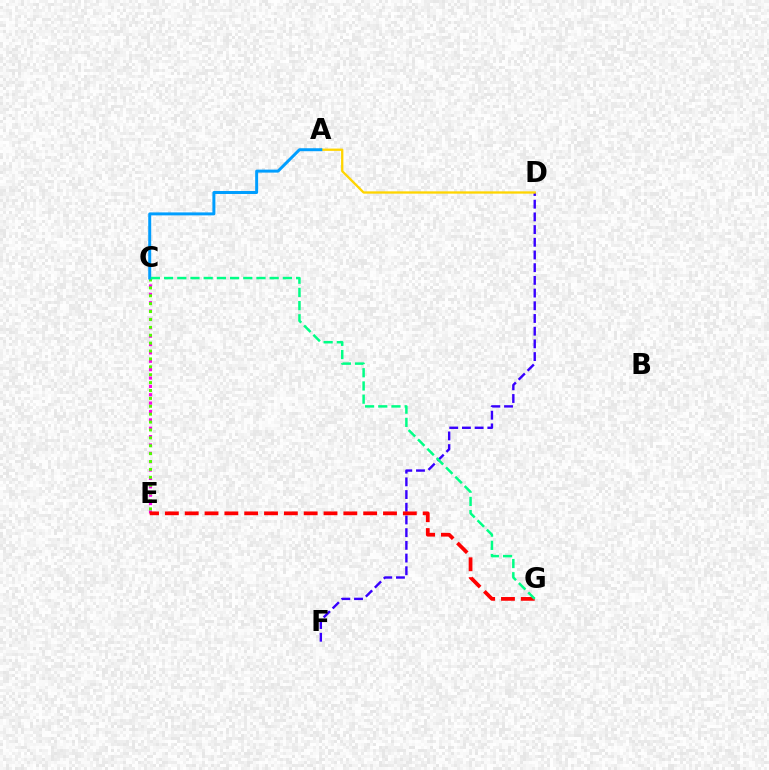{('D', 'F'): [{'color': '#3700ff', 'line_style': 'dashed', 'thickness': 1.73}], ('C', 'E'): [{'color': '#ff00ed', 'line_style': 'dotted', 'thickness': 2.27}, {'color': '#4fff00', 'line_style': 'dotted', 'thickness': 2.14}], ('E', 'G'): [{'color': '#ff0000', 'line_style': 'dashed', 'thickness': 2.69}], ('A', 'D'): [{'color': '#ffd500', 'line_style': 'solid', 'thickness': 1.66}], ('A', 'C'): [{'color': '#009eff', 'line_style': 'solid', 'thickness': 2.14}], ('C', 'G'): [{'color': '#00ff86', 'line_style': 'dashed', 'thickness': 1.79}]}